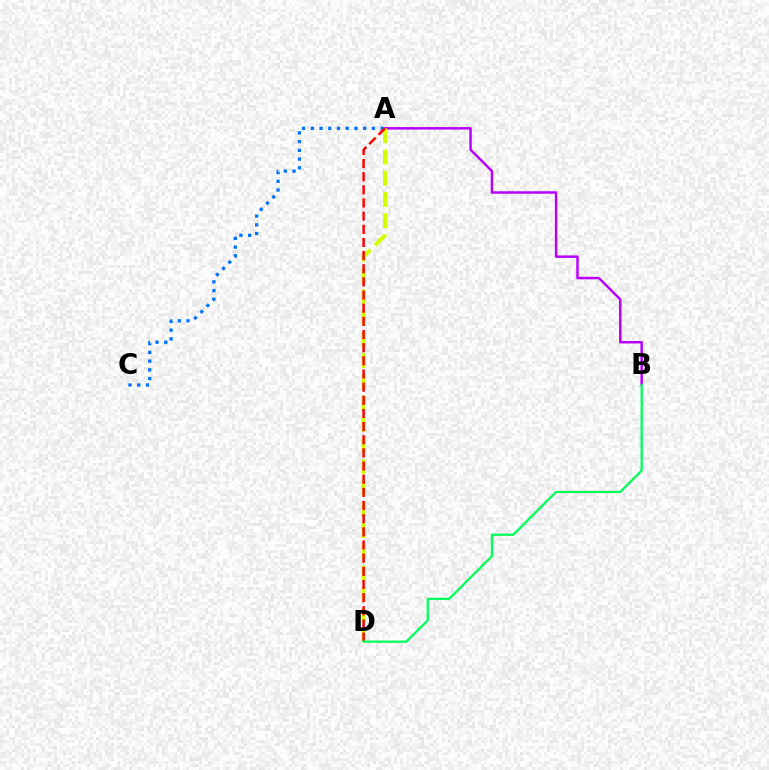{('A', 'C'): [{'color': '#0074ff', 'line_style': 'dotted', 'thickness': 2.37}], ('A', 'B'): [{'color': '#b900ff', 'line_style': 'solid', 'thickness': 1.79}], ('A', 'D'): [{'color': '#d1ff00', 'line_style': 'dashed', 'thickness': 2.89}, {'color': '#ff0000', 'line_style': 'dashed', 'thickness': 1.79}], ('B', 'D'): [{'color': '#00ff5c', 'line_style': 'solid', 'thickness': 1.65}]}